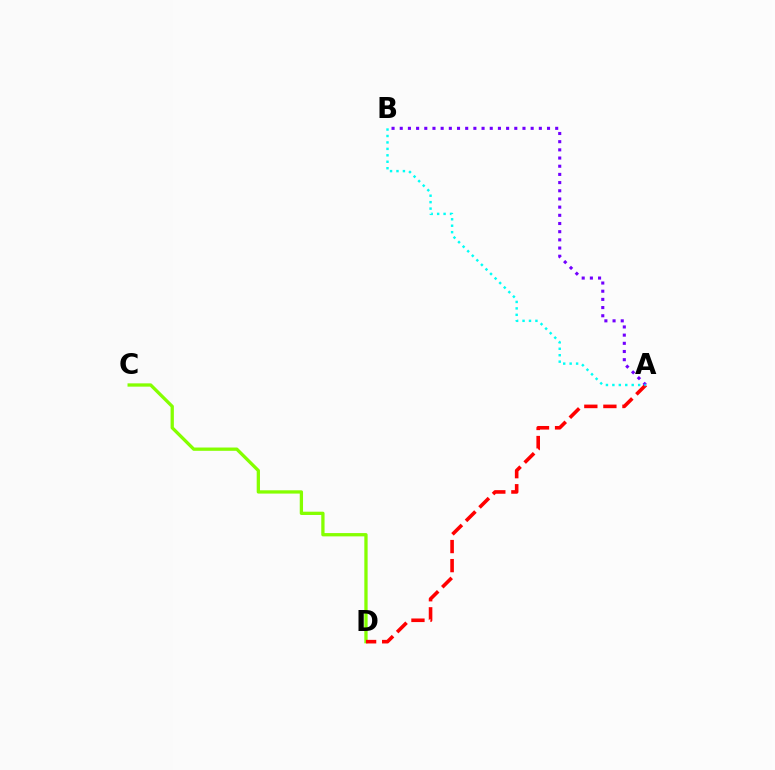{('C', 'D'): [{'color': '#84ff00', 'line_style': 'solid', 'thickness': 2.37}], ('A', 'D'): [{'color': '#ff0000', 'line_style': 'dashed', 'thickness': 2.59}], ('A', 'B'): [{'color': '#7200ff', 'line_style': 'dotted', 'thickness': 2.22}, {'color': '#00fff6', 'line_style': 'dotted', 'thickness': 1.75}]}